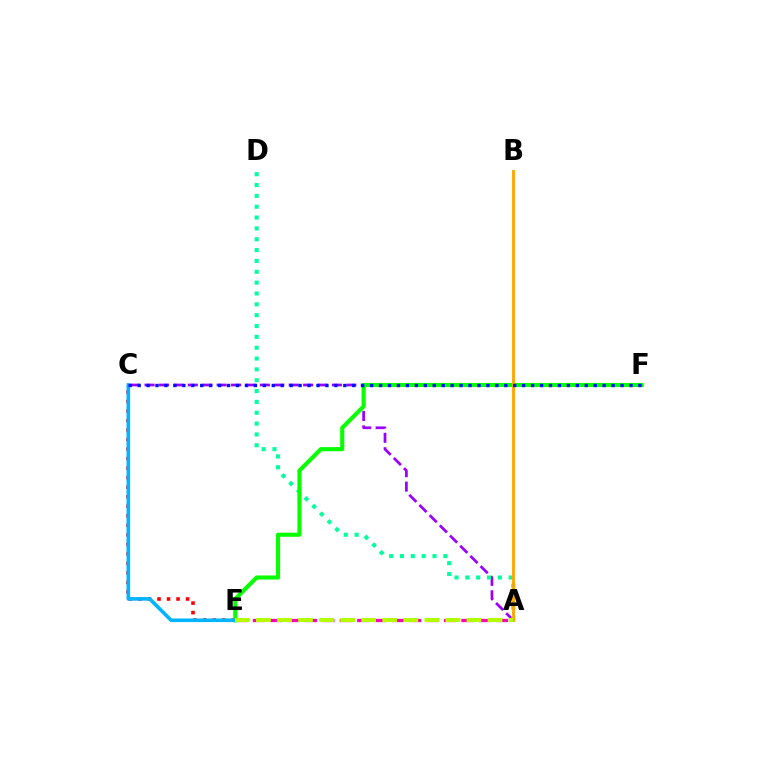{('A', 'E'): [{'color': '#ff00bd', 'line_style': 'dashed', 'thickness': 2.36}, {'color': '#b3ff00', 'line_style': 'dashed', 'thickness': 2.86}], ('C', 'E'): [{'color': '#ff0000', 'line_style': 'dotted', 'thickness': 2.59}, {'color': '#00b5ff', 'line_style': 'solid', 'thickness': 2.61}], ('A', 'C'): [{'color': '#9b00ff', 'line_style': 'dashed', 'thickness': 1.96}], ('A', 'D'): [{'color': '#00ff9d', 'line_style': 'dotted', 'thickness': 2.95}], ('E', 'F'): [{'color': '#08ff00', 'line_style': 'solid', 'thickness': 2.96}], ('A', 'B'): [{'color': '#ffa500', 'line_style': 'solid', 'thickness': 2.05}], ('C', 'F'): [{'color': '#0010ff', 'line_style': 'dotted', 'thickness': 2.43}]}